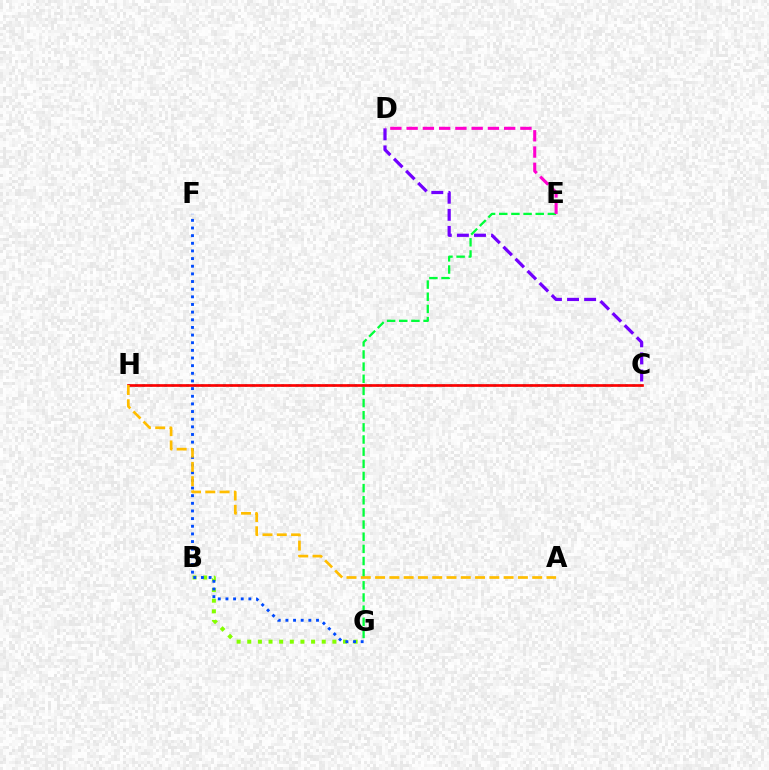{('E', 'G'): [{'color': '#00ff39', 'line_style': 'dashed', 'thickness': 1.65}], ('C', 'D'): [{'color': '#7200ff', 'line_style': 'dashed', 'thickness': 2.32}], ('B', 'G'): [{'color': '#84ff00', 'line_style': 'dotted', 'thickness': 2.89}], ('C', 'H'): [{'color': '#00fff6', 'line_style': 'dotted', 'thickness': 1.99}, {'color': '#ff0000', 'line_style': 'solid', 'thickness': 1.94}], ('D', 'E'): [{'color': '#ff00cf', 'line_style': 'dashed', 'thickness': 2.21}], ('F', 'G'): [{'color': '#004bff', 'line_style': 'dotted', 'thickness': 2.08}], ('A', 'H'): [{'color': '#ffbd00', 'line_style': 'dashed', 'thickness': 1.94}]}